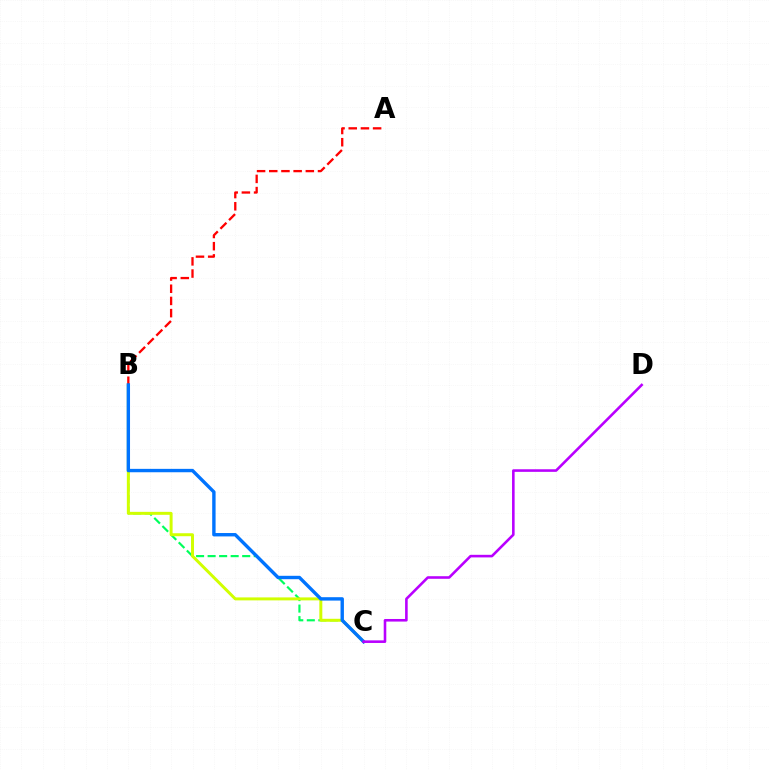{('B', 'C'): [{'color': '#00ff5c', 'line_style': 'dashed', 'thickness': 1.57}, {'color': '#d1ff00', 'line_style': 'solid', 'thickness': 2.14}, {'color': '#0074ff', 'line_style': 'solid', 'thickness': 2.44}], ('A', 'B'): [{'color': '#ff0000', 'line_style': 'dashed', 'thickness': 1.66}], ('C', 'D'): [{'color': '#b900ff', 'line_style': 'solid', 'thickness': 1.86}]}